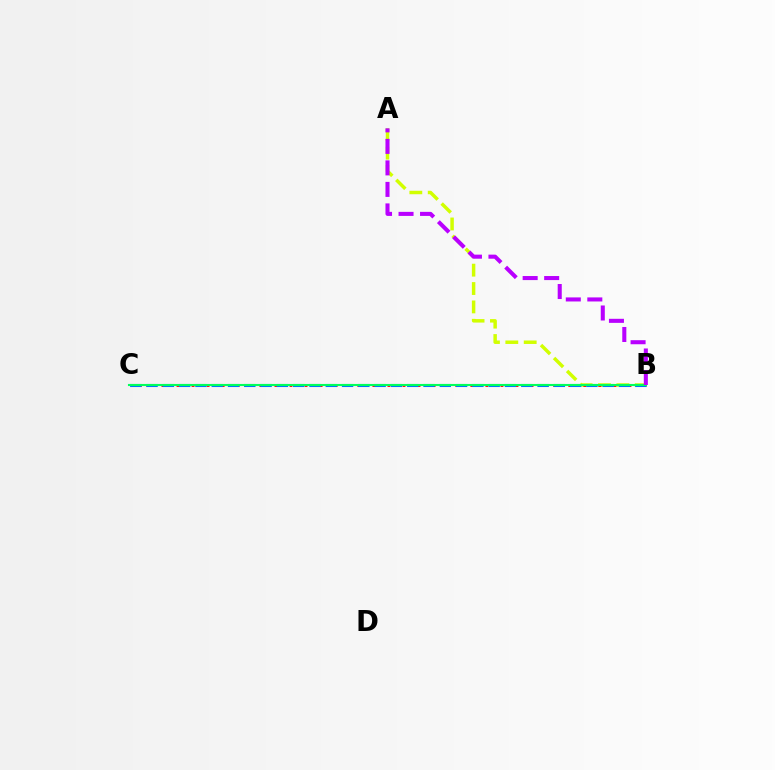{('A', 'B'): [{'color': '#d1ff00', 'line_style': 'dashed', 'thickness': 2.5}, {'color': '#b900ff', 'line_style': 'dashed', 'thickness': 2.92}], ('B', 'C'): [{'color': '#ff0000', 'line_style': 'dotted', 'thickness': 2.05}, {'color': '#0074ff', 'line_style': 'dashed', 'thickness': 2.21}, {'color': '#00ff5c', 'line_style': 'solid', 'thickness': 1.51}]}